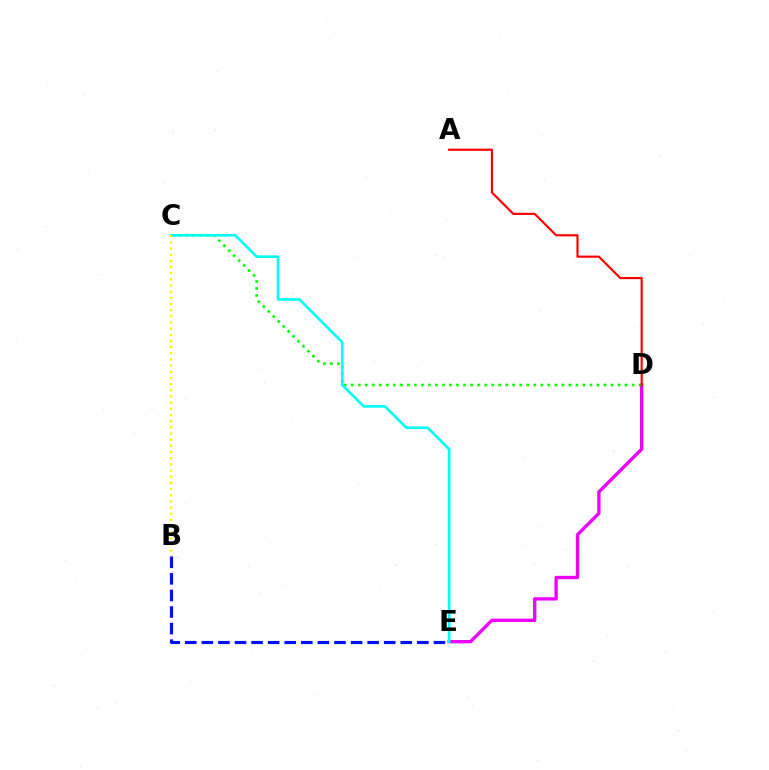{('D', 'E'): [{'color': '#ee00ff', 'line_style': 'solid', 'thickness': 2.4}], ('C', 'D'): [{'color': '#08ff00', 'line_style': 'dotted', 'thickness': 1.91}], ('C', 'E'): [{'color': '#00fff6', 'line_style': 'solid', 'thickness': 1.89}], ('B', 'E'): [{'color': '#0010ff', 'line_style': 'dashed', 'thickness': 2.25}], ('A', 'D'): [{'color': '#ff0000', 'line_style': 'solid', 'thickness': 1.55}], ('B', 'C'): [{'color': '#fcf500', 'line_style': 'dotted', 'thickness': 1.68}]}